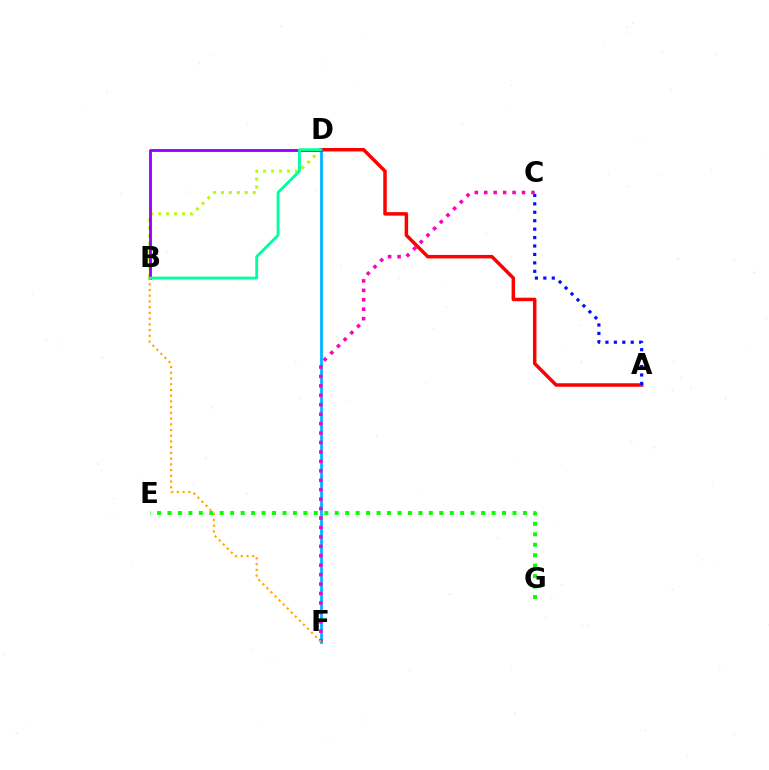{('A', 'D'): [{'color': '#ff0000', 'line_style': 'solid', 'thickness': 2.51}], ('E', 'G'): [{'color': '#08ff00', 'line_style': 'dotted', 'thickness': 2.84}], ('A', 'C'): [{'color': '#0010ff', 'line_style': 'dotted', 'thickness': 2.29}], ('B', 'D'): [{'color': '#b3ff00', 'line_style': 'dotted', 'thickness': 2.16}, {'color': '#9b00ff', 'line_style': 'solid', 'thickness': 2.07}, {'color': '#00ff9d', 'line_style': 'solid', 'thickness': 2.04}], ('D', 'F'): [{'color': '#00b5ff', 'line_style': 'solid', 'thickness': 2.01}], ('C', 'F'): [{'color': '#ff00bd', 'line_style': 'dotted', 'thickness': 2.56}], ('B', 'F'): [{'color': '#ffa500', 'line_style': 'dotted', 'thickness': 1.56}]}